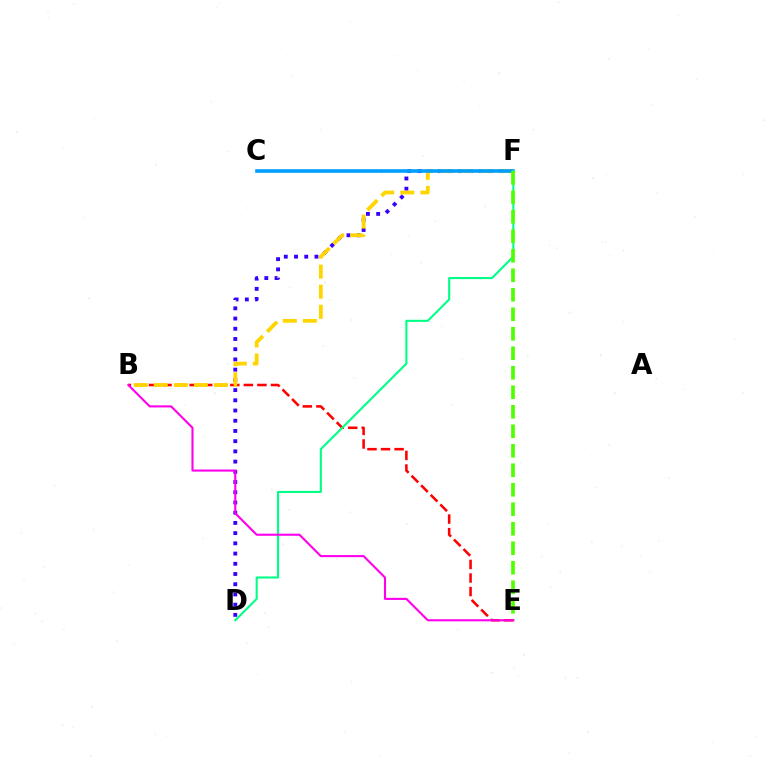{('D', 'F'): [{'color': '#3700ff', 'line_style': 'dotted', 'thickness': 2.78}, {'color': '#00ff86', 'line_style': 'solid', 'thickness': 1.51}], ('B', 'E'): [{'color': '#ff0000', 'line_style': 'dashed', 'thickness': 1.84}, {'color': '#ff00ed', 'line_style': 'solid', 'thickness': 1.52}], ('B', 'F'): [{'color': '#ffd500', 'line_style': 'dashed', 'thickness': 2.73}], ('C', 'F'): [{'color': '#009eff', 'line_style': 'solid', 'thickness': 2.59}], ('E', 'F'): [{'color': '#4fff00', 'line_style': 'dashed', 'thickness': 2.65}]}